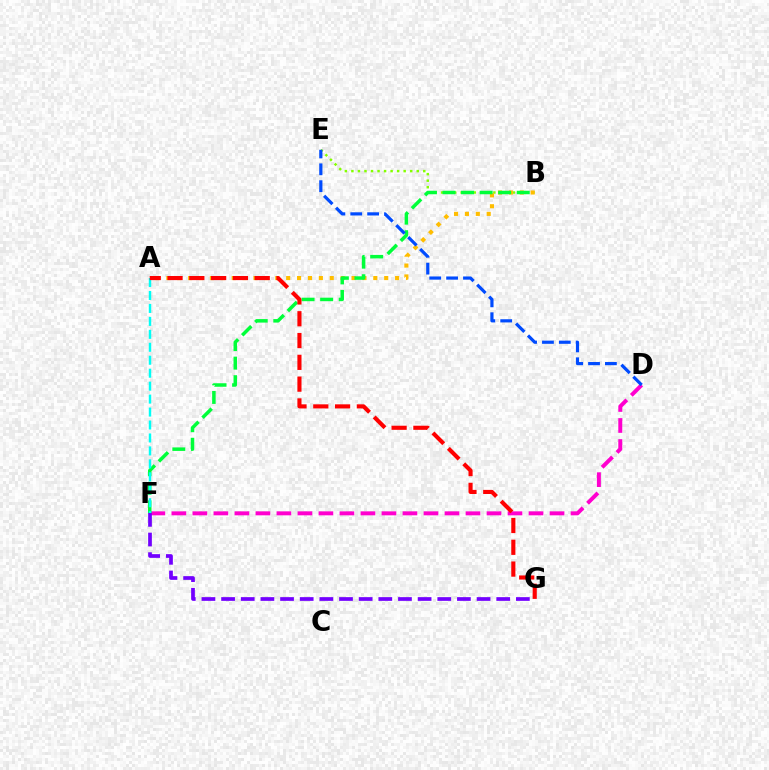{('D', 'F'): [{'color': '#ff00cf', 'line_style': 'dashed', 'thickness': 2.85}], ('B', 'E'): [{'color': '#84ff00', 'line_style': 'dotted', 'thickness': 1.78}], ('A', 'B'): [{'color': '#ffbd00', 'line_style': 'dotted', 'thickness': 2.96}], ('B', 'F'): [{'color': '#00ff39', 'line_style': 'dashed', 'thickness': 2.52}], ('D', 'E'): [{'color': '#004bff', 'line_style': 'dashed', 'thickness': 2.29}], ('F', 'G'): [{'color': '#7200ff', 'line_style': 'dashed', 'thickness': 2.67}], ('A', 'F'): [{'color': '#00fff6', 'line_style': 'dashed', 'thickness': 1.76}], ('A', 'G'): [{'color': '#ff0000', 'line_style': 'dashed', 'thickness': 2.96}]}